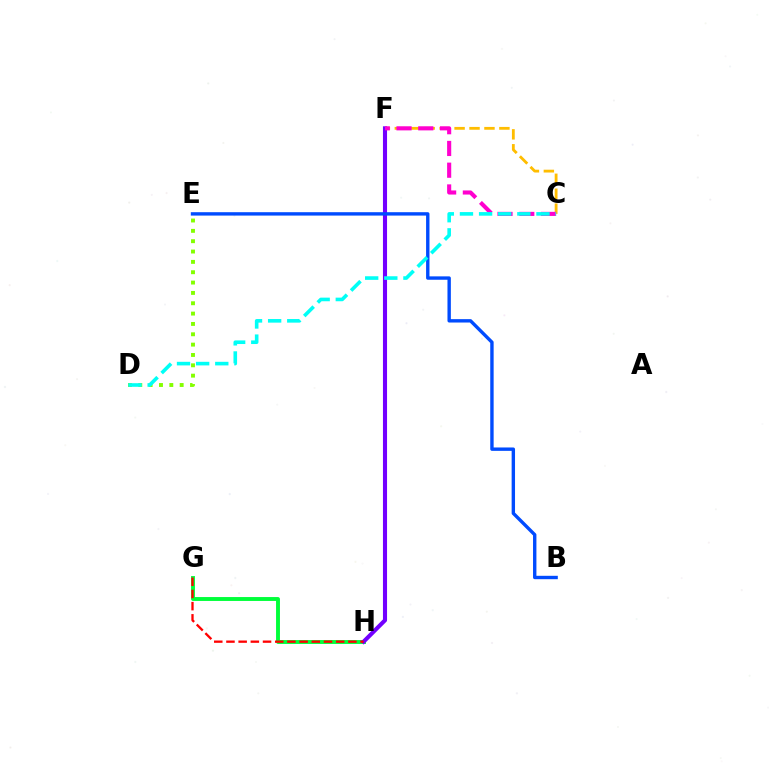{('C', 'F'): [{'color': '#ffbd00', 'line_style': 'dashed', 'thickness': 2.03}, {'color': '#ff00cf', 'line_style': 'dashed', 'thickness': 2.95}], ('G', 'H'): [{'color': '#00ff39', 'line_style': 'solid', 'thickness': 2.81}, {'color': '#ff0000', 'line_style': 'dashed', 'thickness': 1.66}], ('D', 'E'): [{'color': '#84ff00', 'line_style': 'dotted', 'thickness': 2.81}], ('F', 'H'): [{'color': '#7200ff', 'line_style': 'solid', 'thickness': 2.95}], ('B', 'E'): [{'color': '#004bff', 'line_style': 'solid', 'thickness': 2.44}], ('C', 'D'): [{'color': '#00fff6', 'line_style': 'dashed', 'thickness': 2.6}]}